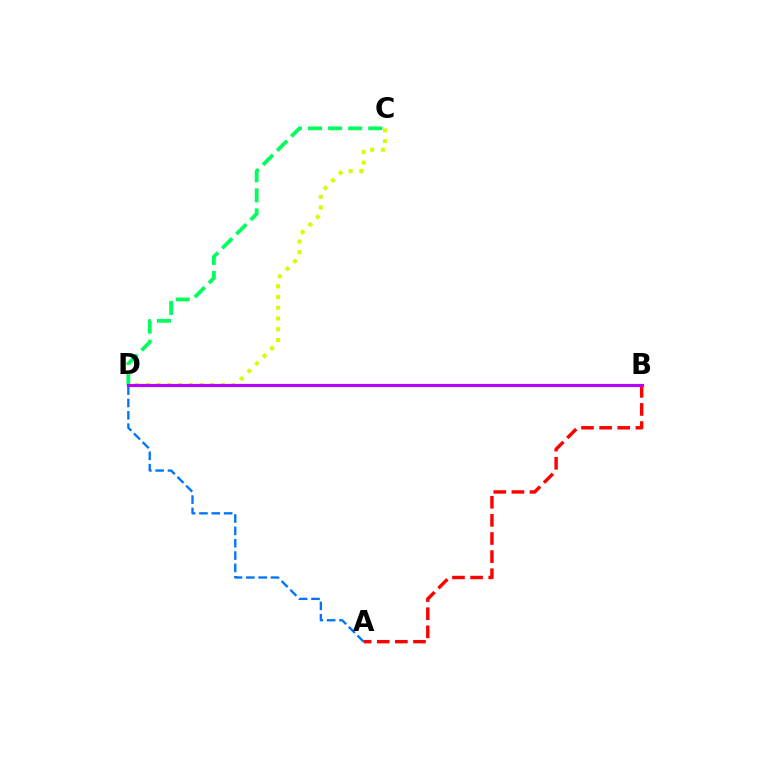{('C', 'D'): [{'color': '#d1ff00', 'line_style': 'dotted', 'thickness': 2.92}, {'color': '#00ff5c', 'line_style': 'dashed', 'thickness': 2.73}], ('A', 'D'): [{'color': '#0074ff', 'line_style': 'dashed', 'thickness': 1.68}], ('A', 'B'): [{'color': '#ff0000', 'line_style': 'dashed', 'thickness': 2.46}], ('B', 'D'): [{'color': '#b900ff', 'line_style': 'solid', 'thickness': 2.28}]}